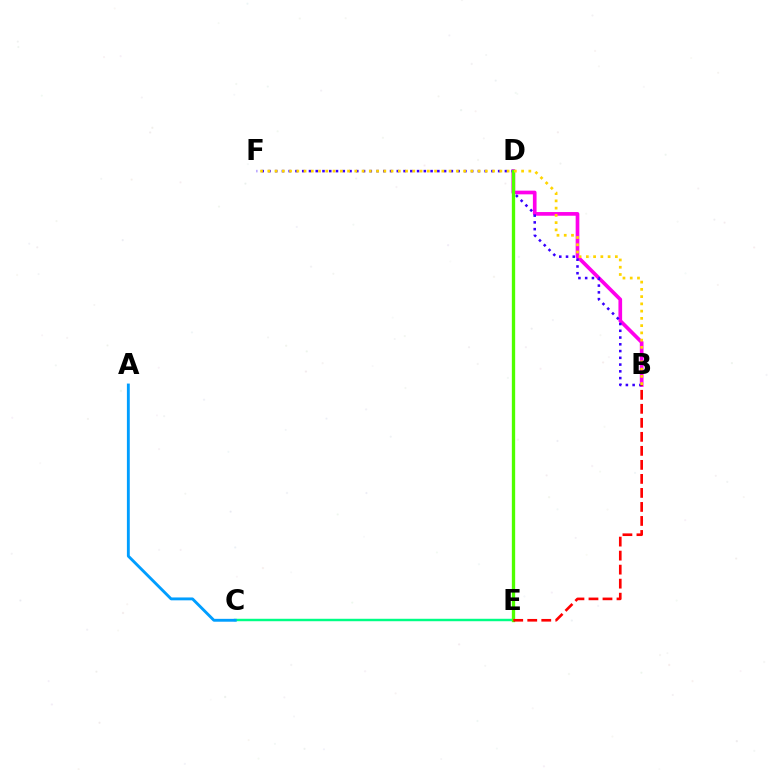{('B', 'D'): [{'color': '#ff00ed', 'line_style': 'solid', 'thickness': 2.65}], ('C', 'E'): [{'color': '#00ff86', 'line_style': 'solid', 'thickness': 1.76}], ('B', 'F'): [{'color': '#3700ff', 'line_style': 'dotted', 'thickness': 1.84}, {'color': '#ffd500', 'line_style': 'dotted', 'thickness': 1.97}], ('A', 'C'): [{'color': '#009eff', 'line_style': 'solid', 'thickness': 2.07}], ('D', 'E'): [{'color': '#4fff00', 'line_style': 'solid', 'thickness': 2.39}], ('B', 'E'): [{'color': '#ff0000', 'line_style': 'dashed', 'thickness': 1.9}]}